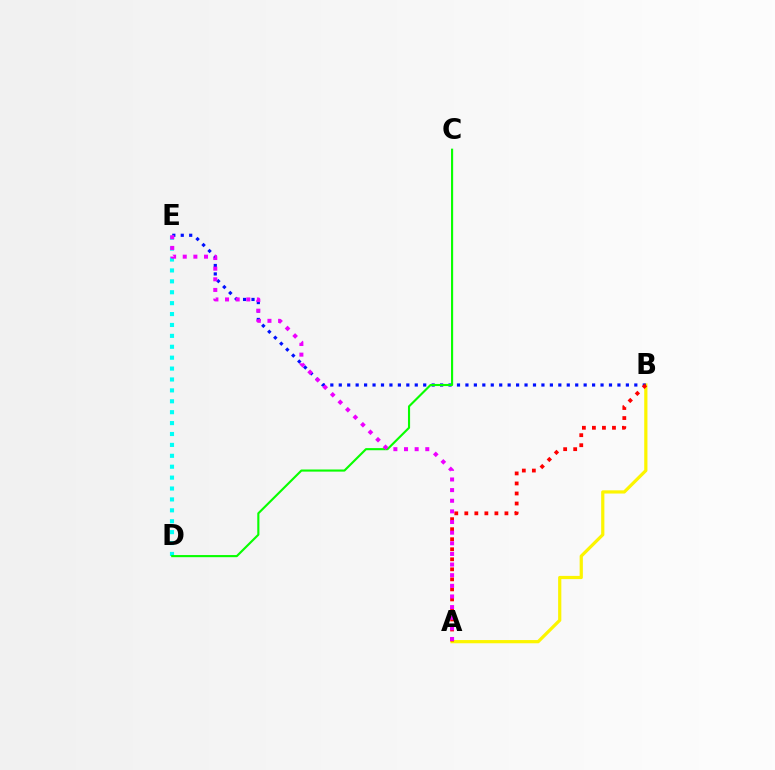{('A', 'B'): [{'color': '#fcf500', 'line_style': 'solid', 'thickness': 2.31}, {'color': '#ff0000', 'line_style': 'dotted', 'thickness': 2.73}], ('B', 'E'): [{'color': '#0010ff', 'line_style': 'dotted', 'thickness': 2.29}], ('D', 'E'): [{'color': '#00fff6', 'line_style': 'dotted', 'thickness': 2.96}], ('C', 'D'): [{'color': '#08ff00', 'line_style': 'solid', 'thickness': 1.53}], ('A', 'E'): [{'color': '#ee00ff', 'line_style': 'dotted', 'thickness': 2.89}]}